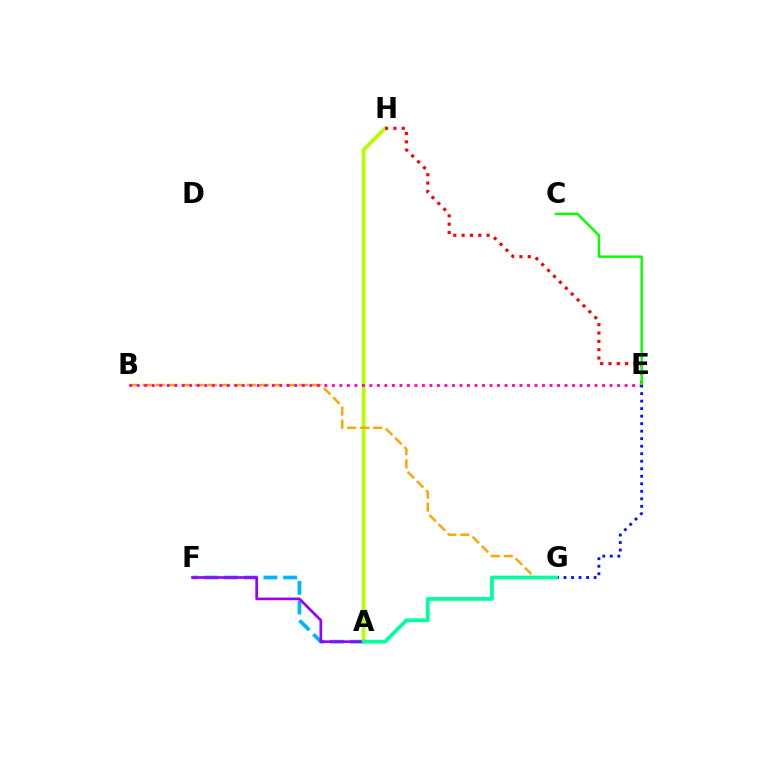{('A', 'H'): [{'color': '#b3ff00', 'line_style': 'solid', 'thickness': 2.71}], ('A', 'F'): [{'color': '#00b5ff', 'line_style': 'dashed', 'thickness': 2.68}, {'color': '#9b00ff', 'line_style': 'solid', 'thickness': 1.94}], ('B', 'G'): [{'color': '#ffa500', 'line_style': 'dashed', 'thickness': 1.77}], ('E', 'H'): [{'color': '#ff0000', 'line_style': 'dotted', 'thickness': 2.27}], ('B', 'E'): [{'color': '#ff00bd', 'line_style': 'dotted', 'thickness': 2.04}], ('C', 'E'): [{'color': '#08ff00', 'line_style': 'solid', 'thickness': 1.78}], ('E', 'G'): [{'color': '#0010ff', 'line_style': 'dotted', 'thickness': 2.04}], ('A', 'G'): [{'color': '#00ff9d', 'line_style': 'solid', 'thickness': 2.7}]}